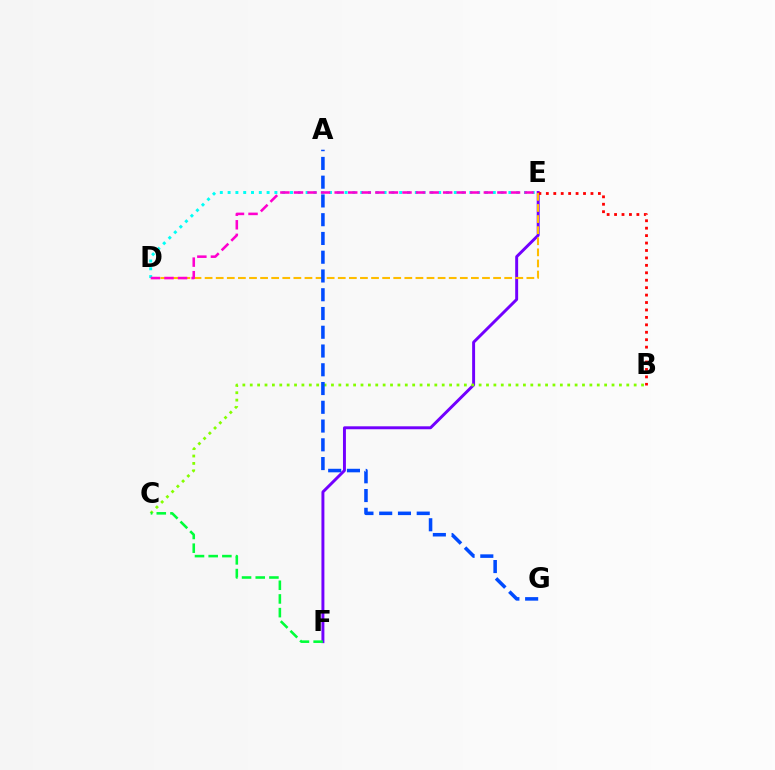{('D', 'E'): [{'color': '#00fff6', 'line_style': 'dotted', 'thickness': 2.12}, {'color': '#ffbd00', 'line_style': 'dashed', 'thickness': 1.51}, {'color': '#ff00cf', 'line_style': 'dashed', 'thickness': 1.84}], ('E', 'F'): [{'color': '#7200ff', 'line_style': 'solid', 'thickness': 2.12}], ('B', 'E'): [{'color': '#ff0000', 'line_style': 'dotted', 'thickness': 2.02}], ('B', 'C'): [{'color': '#84ff00', 'line_style': 'dotted', 'thickness': 2.01}], ('C', 'F'): [{'color': '#00ff39', 'line_style': 'dashed', 'thickness': 1.86}], ('A', 'G'): [{'color': '#004bff', 'line_style': 'dashed', 'thickness': 2.55}]}